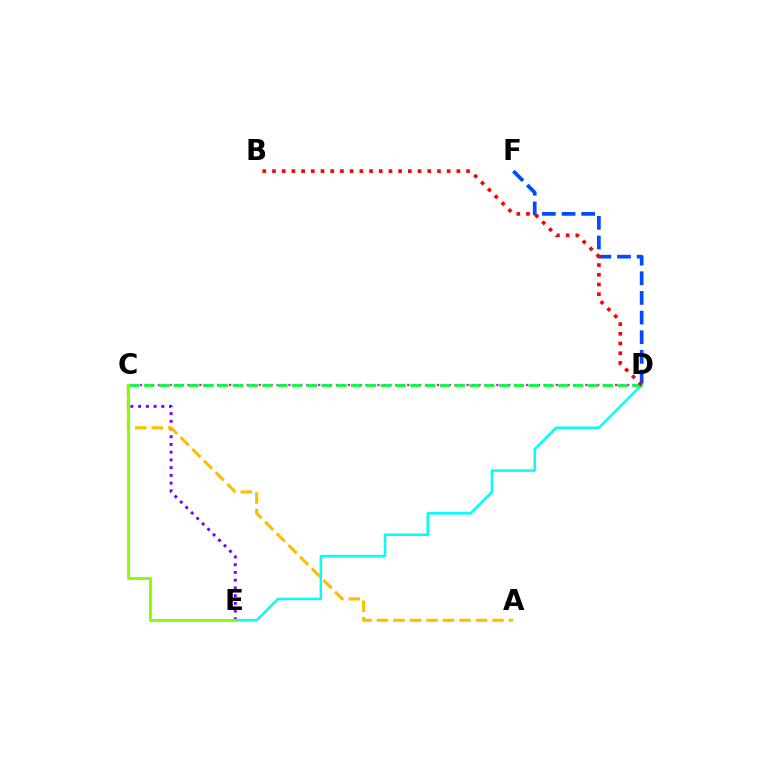{('D', 'E'): [{'color': '#00fff6', 'line_style': 'solid', 'thickness': 1.82}], ('D', 'F'): [{'color': '#004bff', 'line_style': 'dashed', 'thickness': 2.67}], ('C', 'E'): [{'color': '#7200ff', 'line_style': 'dotted', 'thickness': 2.1}, {'color': '#84ff00', 'line_style': 'solid', 'thickness': 2.07}], ('C', 'D'): [{'color': '#ff00cf', 'line_style': 'dotted', 'thickness': 1.61}, {'color': '#00ff39', 'line_style': 'dashed', 'thickness': 2.01}], ('A', 'C'): [{'color': '#ffbd00', 'line_style': 'dashed', 'thickness': 2.24}], ('B', 'D'): [{'color': '#ff0000', 'line_style': 'dotted', 'thickness': 2.64}]}